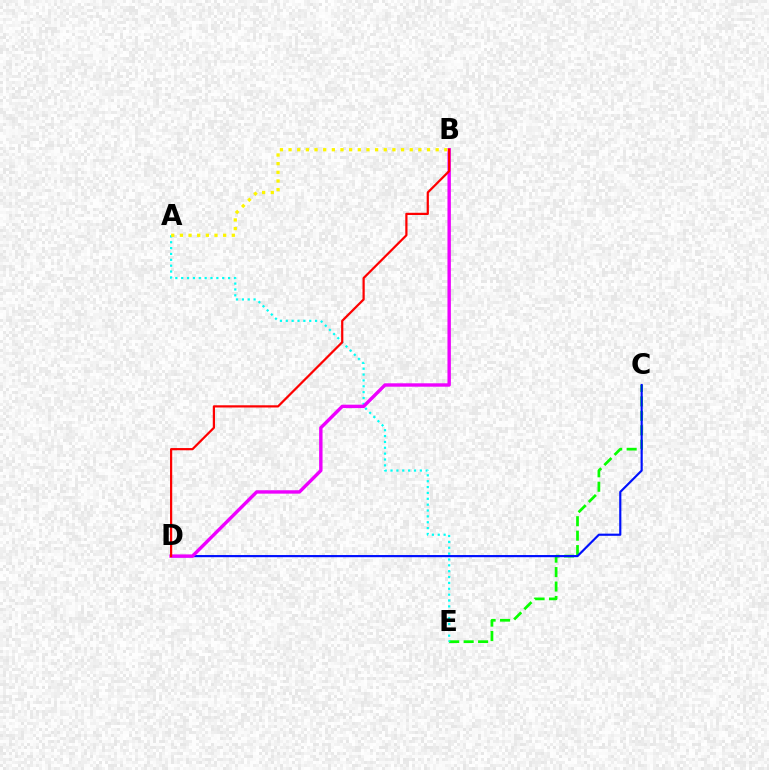{('C', 'E'): [{'color': '#08ff00', 'line_style': 'dashed', 'thickness': 1.96}], ('C', 'D'): [{'color': '#0010ff', 'line_style': 'solid', 'thickness': 1.56}], ('A', 'E'): [{'color': '#00fff6', 'line_style': 'dotted', 'thickness': 1.59}], ('B', 'D'): [{'color': '#ee00ff', 'line_style': 'solid', 'thickness': 2.45}, {'color': '#ff0000', 'line_style': 'solid', 'thickness': 1.6}], ('A', 'B'): [{'color': '#fcf500', 'line_style': 'dotted', 'thickness': 2.35}]}